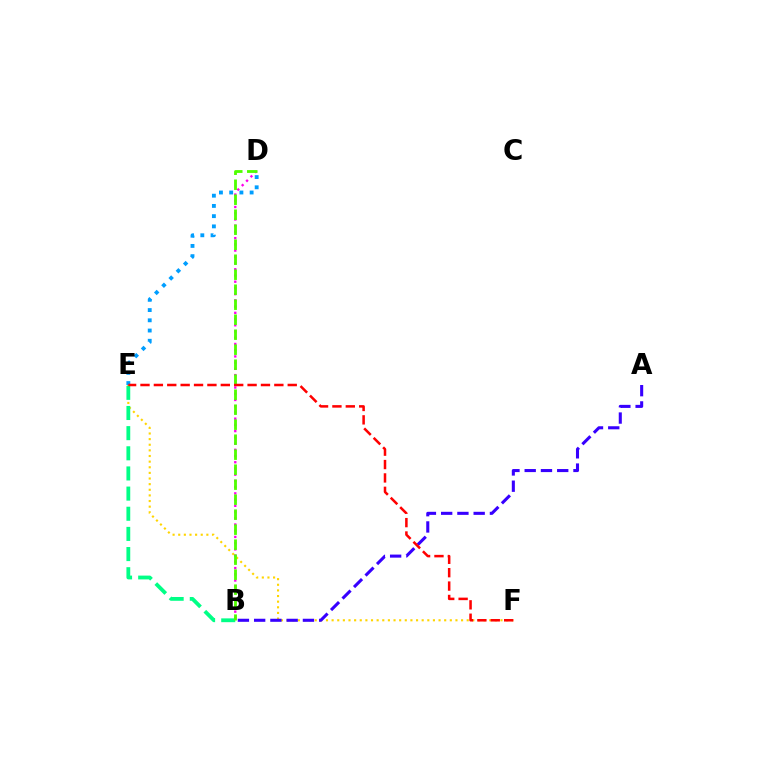{('E', 'F'): [{'color': '#ffd500', 'line_style': 'dotted', 'thickness': 1.53}, {'color': '#ff0000', 'line_style': 'dashed', 'thickness': 1.82}], ('B', 'D'): [{'color': '#ff00ed', 'line_style': 'dotted', 'thickness': 1.69}, {'color': '#4fff00', 'line_style': 'dashed', 'thickness': 2.04}], ('B', 'E'): [{'color': '#00ff86', 'line_style': 'dashed', 'thickness': 2.74}], ('D', 'E'): [{'color': '#009eff', 'line_style': 'dotted', 'thickness': 2.78}], ('A', 'B'): [{'color': '#3700ff', 'line_style': 'dashed', 'thickness': 2.21}]}